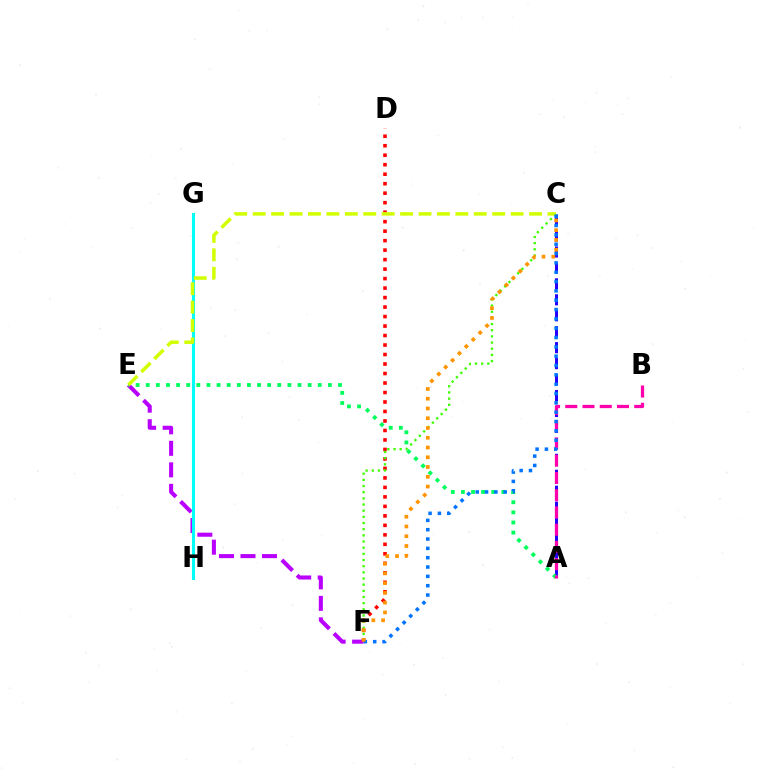{('A', 'C'): [{'color': '#2500ff', 'line_style': 'dashed', 'thickness': 2.17}], ('E', 'F'): [{'color': '#b900ff', 'line_style': 'dashed', 'thickness': 2.92}], ('A', 'E'): [{'color': '#00ff5c', 'line_style': 'dotted', 'thickness': 2.75}], ('G', 'H'): [{'color': '#00fff6', 'line_style': 'solid', 'thickness': 2.23}], ('D', 'F'): [{'color': '#ff0000', 'line_style': 'dotted', 'thickness': 2.58}], ('A', 'B'): [{'color': '#ff00ac', 'line_style': 'dashed', 'thickness': 2.34}], ('C', 'F'): [{'color': '#3dff00', 'line_style': 'dotted', 'thickness': 1.67}, {'color': '#0074ff', 'line_style': 'dotted', 'thickness': 2.54}, {'color': '#ff9400', 'line_style': 'dotted', 'thickness': 2.65}], ('C', 'E'): [{'color': '#d1ff00', 'line_style': 'dashed', 'thickness': 2.5}]}